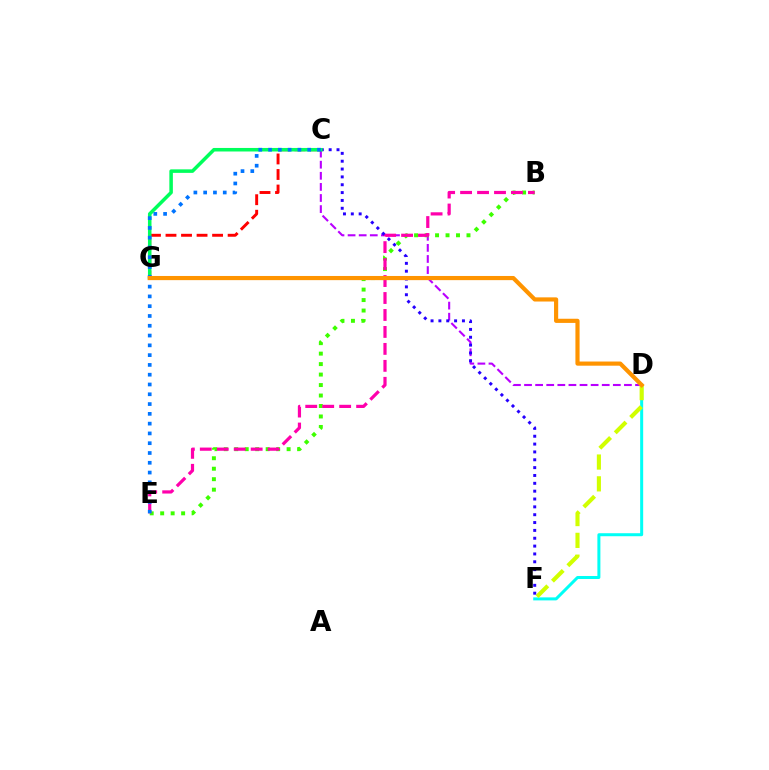{('D', 'F'): [{'color': '#00fff6', 'line_style': 'solid', 'thickness': 2.17}, {'color': '#d1ff00', 'line_style': 'dashed', 'thickness': 2.96}], ('C', 'D'): [{'color': '#b900ff', 'line_style': 'dashed', 'thickness': 1.51}], ('B', 'E'): [{'color': '#3dff00', 'line_style': 'dotted', 'thickness': 2.85}, {'color': '#ff00ac', 'line_style': 'dashed', 'thickness': 2.3}], ('C', 'G'): [{'color': '#ff0000', 'line_style': 'dashed', 'thickness': 2.11}, {'color': '#00ff5c', 'line_style': 'solid', 'thickness': 2.54}], ('C', 'F'): [{'color': '#2500ff', 'line_style': 'dotted', 'thickness': 2.13}], ('C', 'E'): [{'color': '#0074ff', 'line_style': 'dotted', 'thickness': 2.66}], ('D', 'G'): [{'color': '#ff9400', 'line_style': 'solid', 'thickness': 3.0}]}